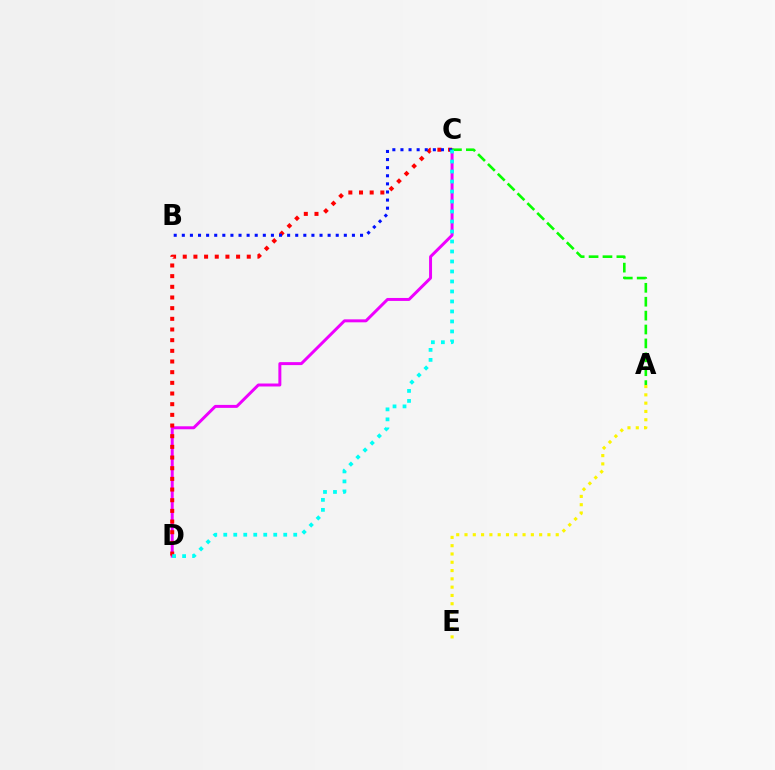{('C', 'D'): [{'color': '#ee00ff', 'line_style': 'solid', 'thickness': 2.14}, {'color': '#ff0000', 'line_style': 'dotted', 'thickness': 2.9}, {'color': '#00fff6', 'line_style': 'dotted', 'thickness': 2.72}], ('A', 'C'): [{'color': '#08ff00', 'line_style': 'dashed', 'thickness': 1.89}], ('B', 'C'): [{'color': '#0010ff', 'line_style': 'dotted', 'thickness': 2.2}], ('A', 'E'): [{'color': '#fcf500', 'line_style': 'dotted', 'thickness': 2.25}]}